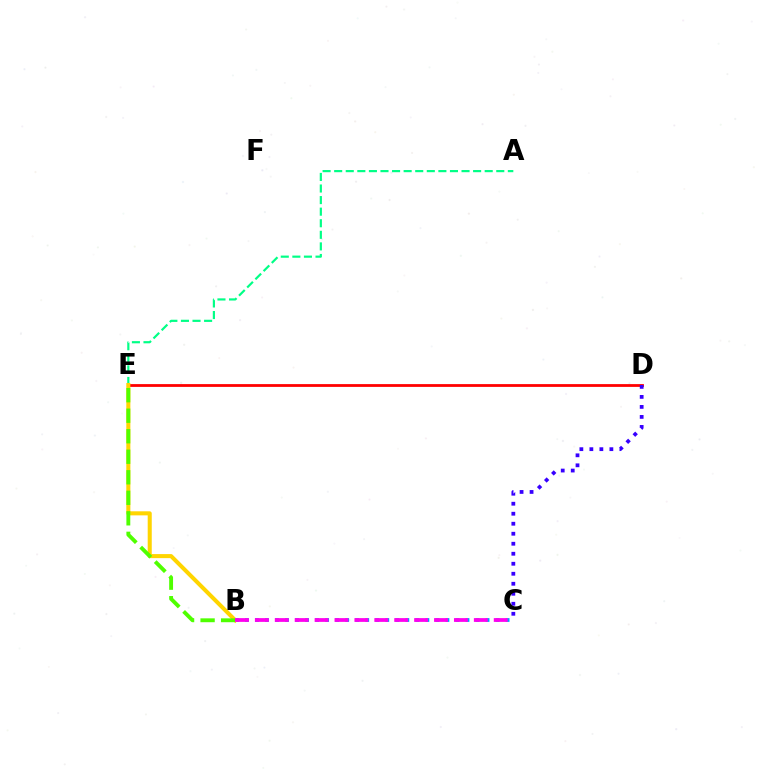{('D', 'E'): [{'color': '#ff0000', 'line_style': 'solid', 'thickness': 2.01}], ('B', 'C'): [{'color': '#009eff', 'line_style': 'dotted', 'thickness': 2.72}, {'color': '#ff00ed', 'line_style': 'dashed', 'thickness': 2.7}], ('C', 'D'): [{'color': '#3700ff', 'line_style': 'dotted', 'thickness': 2.72}], ('A', 'E'): [{'color': '#00ff86', 'line_style': 'dashed', 'thickness': 1.57}], ('B', 'E'): [{'color': '#ffd500', 'line_style': 'solid', 'thickness': 2.92}, {'color': '#4fff00', 'line_style': 'dashed', 'thickness': 2.79}]}